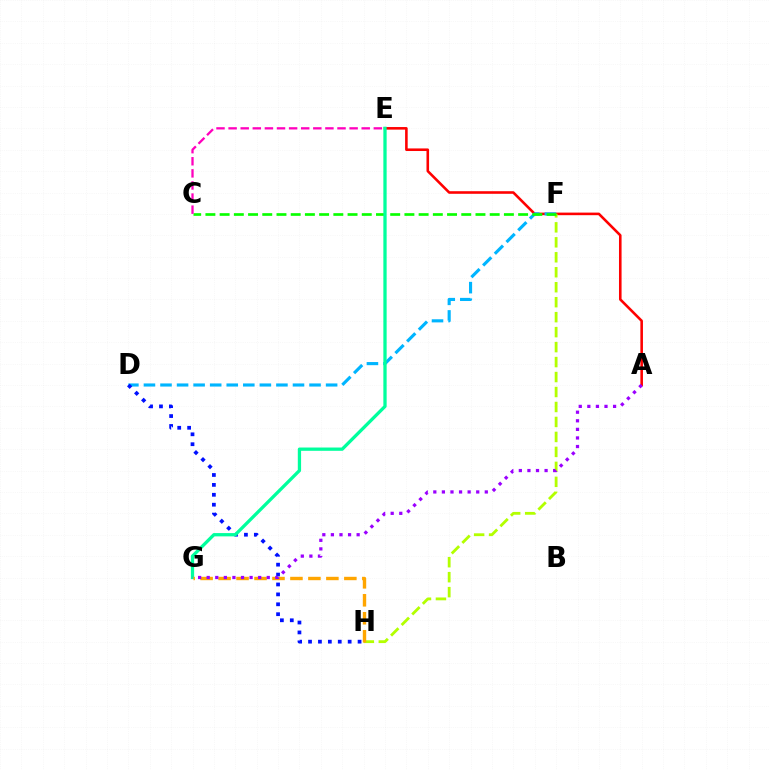{('A', 'E'): [{'color': '#ff0000', 'line_style': 'solid', 'thickness': 1.86}], ('D', 'F'): [{'color': '#00b5ff', 'line_style': 'dashed', 'thickness': 2.25}], ('D', 'H'): [{'color': '#0010ff', 'line_style': 'dotted', 'thickness': 2.69}], ('F', 'H'): [{'color': '#b3ff00', 'line_style': 'dashed', 'thickness': 2.03}], ('C', 'F'): [{'color': '#08ff00', 'line_style': 'dashed', 'thickness': 1.93}], ('C', 'E'): [{'color': '#ff00bd', 'line_style': 'dashed', 'thickness': 1.64}], ('E', 'G'): [{'color': '#00ff9d', 'line_style': 'solid', 'thickness': 2.37}], ('G', 'H'): [{'color': '#ffa500', 'line_style': 'dashed', 'thickness': 2.44}], ('A', 'G'): [{'color': '#9b00ff', 'line_style': 'dotted', 'thickness': 2.33}]}